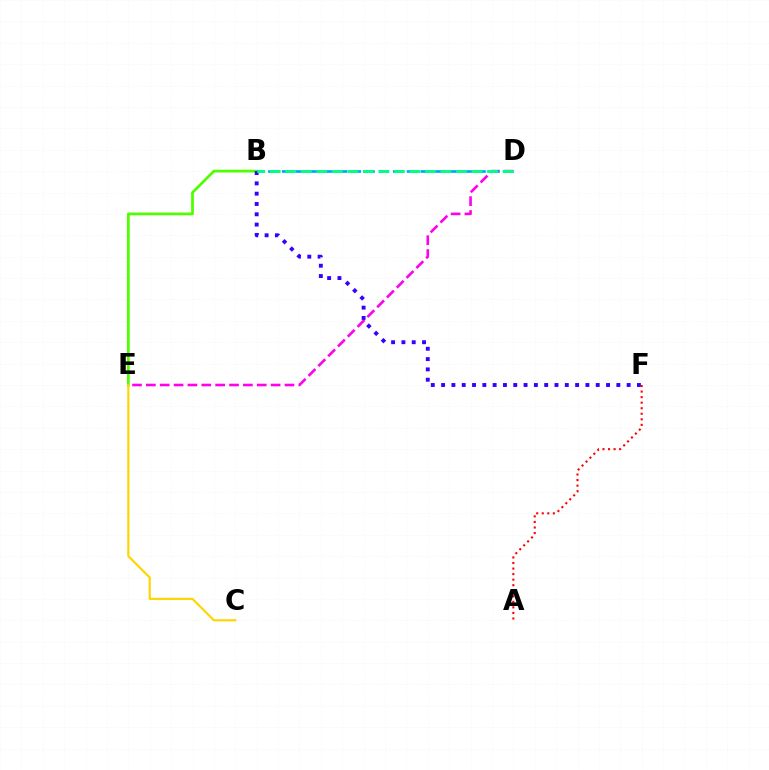{('D', 'E'): [{'color': '#ff00ed', 'line_style': 'dashed', 'thickness': 1.88}], ('B', 'E'): [{'color': '#4fff00', 'line_style': 'solid', 'thickness': 1.98}], ('B', 'F'): [{'color': '#3700ff', 'line_style': 'dotted', 'thickness': 2.8}], ('B', 'D'): [{'color': '#009eff', 'line_style': 'dashed', 'thickness': 1.88}, {'color': '#00ff86', 'line_style': 'dashed', 'thickness': 2.11}], ('C', 'E'): [{'color': '#ffd500', 'line_style': 'solid', 'thickness': 1.56}], ('A', 'F'): [{'color': '#ff0000', 'line_style': 'dotted', 'thickness': 1.51}]}